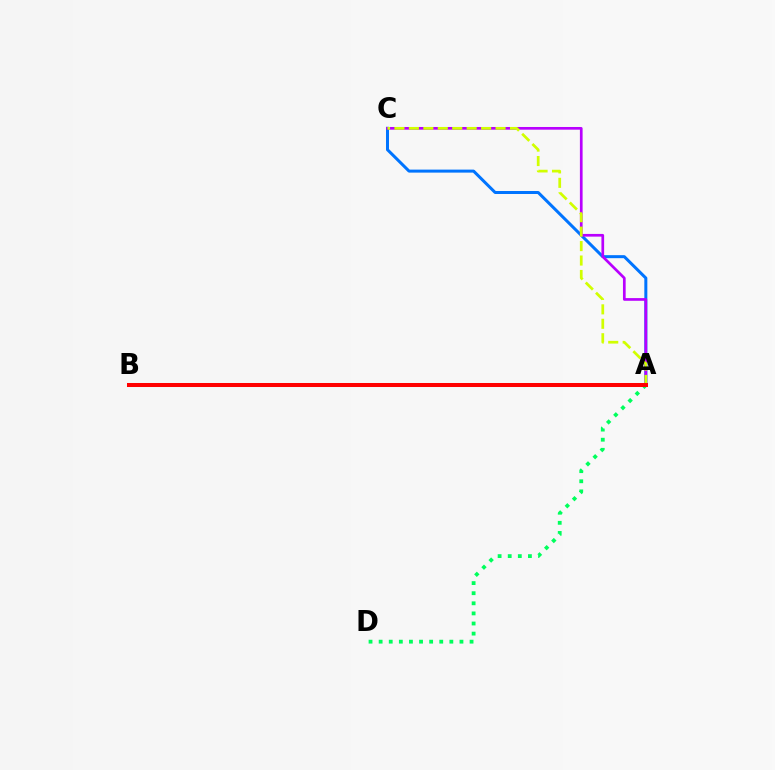{('A', 'C'): [{'color': '#0074ff', 'line_style': 'solid', 'thickness': 2.17}, {'color': '#b900ff', 'line_style': 'solid', 'thickness': 1.94}, {'color': '#d1ff00', 'line_style': 'dashed', 'thickness': 1.96}], ('A', 'D'): [{'color': '#00ff5c', 'line_style': 'dotted', 'thickness': 2.75}], ('A', 'B'): [{'color': '#ff0000', 'line_style': 'solid', 'thickness': 2.89}]}